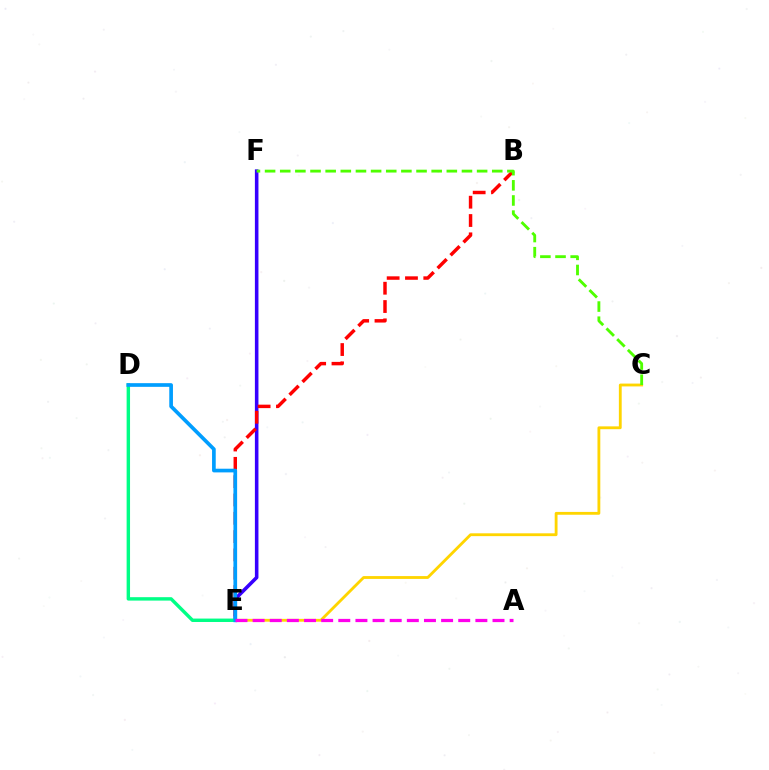{('E', 'F'): [{'color': '#3700ff', 'line_style': 'solid', 'thickness': 2.56}], ('B', 'E'): [{'color': '#ff0000', 'line_style': 'dashed', 'thickness': 2.49}], ('C', 'E'): [{'color': '#ffd500', 'line_style': 'solid', 'thickness': 2.04}], ('D', 'E'): [{'color': '#00ff86', 'line_style': 'solid', 'thickness': 2.46}, {'color': '#009eff', 'line_style': 'solid', 'thickness': 2.65}], ('C', 'F'): [{'color': '#4fff00', 'line_style': 'dashed', 'thickness': 2.06}], ('A', 'E'): [{'color': '#ff00ed', 'line_style': 'dashed', 'thickness': 2.33}]}